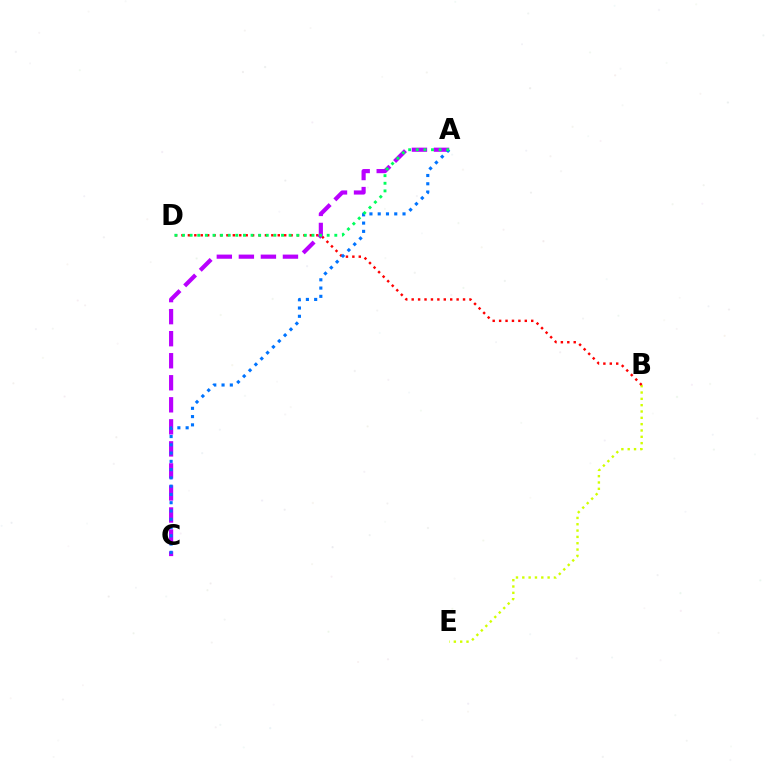{('B', 'E'): [{'color': '#d1ff00', 'line_style': 'dotted', 'thickness': 1.72}], ('B', 'D'): [{'color': '#ff0000', 'line_style': 'dotted', 'thickness': 1.74}], ('A', 'C'): [{'color': '#b900ff', 'line_style': 'dashed', 'thickness': 2.99}, {'color': '#0074ff', 'line_style': 'dotted', 'thickness': 2.25}], ('A', 'D'): [{'color': '#00ff5c', 'line_style': 'dotted', 'thickness': 2.07}]}